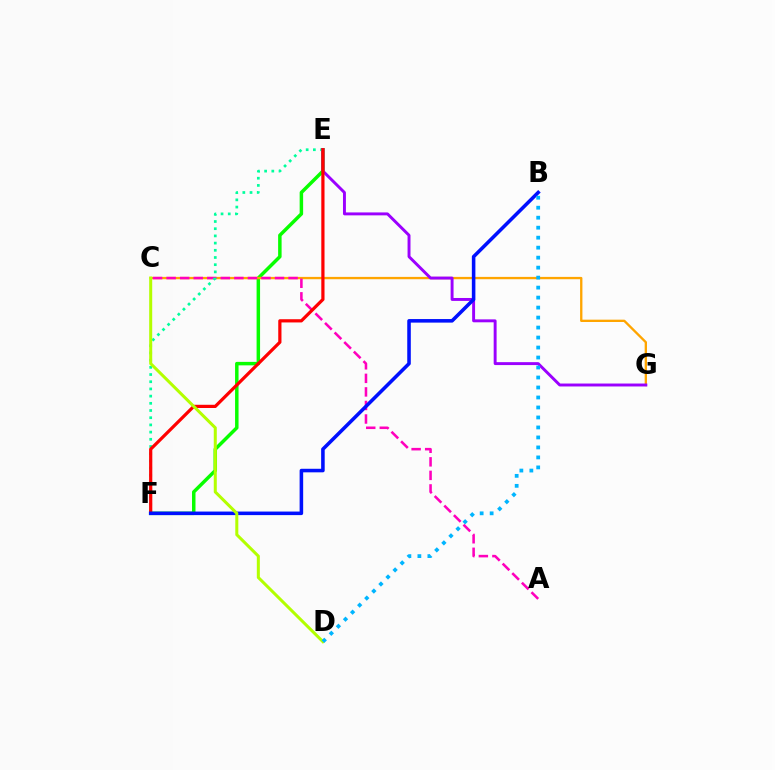{('E', 'F'): [{'color': '#08ff00', 'line_style': 'solid', 'thickness': 2.5}, {'color': '#00ff9d', 'line_style': 'dotted', 'thickness': 1.96}, {'color': '#ff0000', 'line_style': 'solid', 'thickness': 2.31}], ('C', 'G'): [{'color': '#ffa500', 'line_style': 'solid', 'thickness': 1.68}], ('A', 'C'): [{'color': '#ff00bd', 'line_style': 'dashed', 'thickness': 1.84}], ('E', 'G'): [{'color': '#9b00ff', 'line_style': 'solid', 'thickness': 2.11}], ('B', 'F'): [{'color': '#0010ff', 'line_style': 'solid', 'thickness': 2.56}], ('C', 'D'): [{'color': '#b3ff00', 'line_style': 'solid', 'thickness': 2.18}], ('B', 'D'): [{'color': '#00b5ff', 'line_style': 'dotted', 'thickness': 2.71}]}